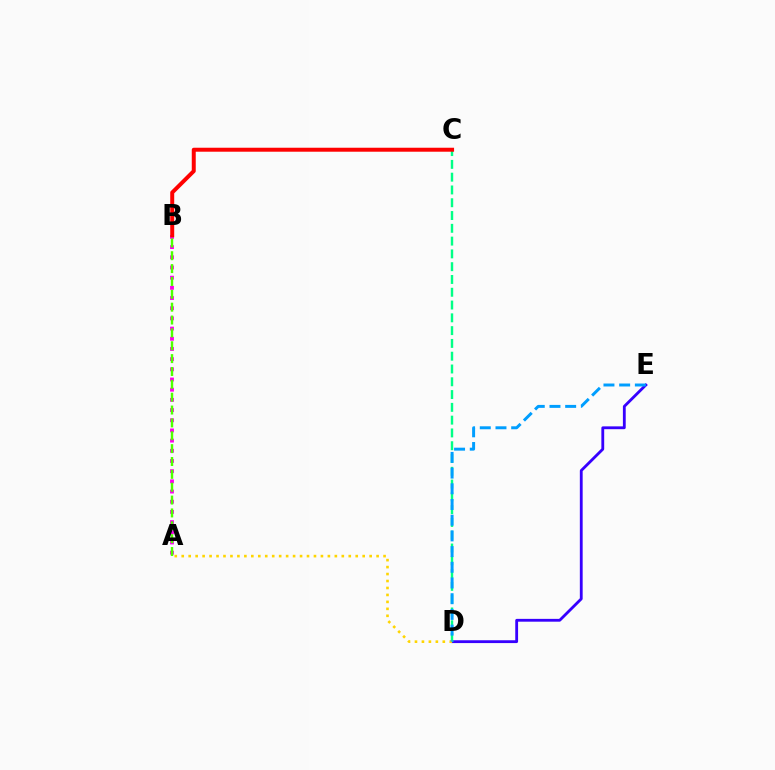{('D', 'E'): [{'color': '#3700ff', 'line_style': 'solid', 'thickness': 2.03}, {'color': '#009eff', 'line_style': 'dashed', 'thickness': 2.13}], ('A', 'B'): [{'color': '#ff00ed', 'line_style': 'dotted', 'thickness': 2.77}, {'color': '#4fff00', 'line_style': 'dashed', 'thickness': 1.75}], ('C', 'D'): [{'color': '#00ff86', 'line_style': 'dashed', 'thickness': 1.74}], ('A', 'D'): [{'color': '#ffd500', 'line_style': 'dotted', 'thickness': 1.89}], ('B', 'C'): [{'color': '#ff0000', 'line_style': 'solid', 'thickness': 2.86}]}